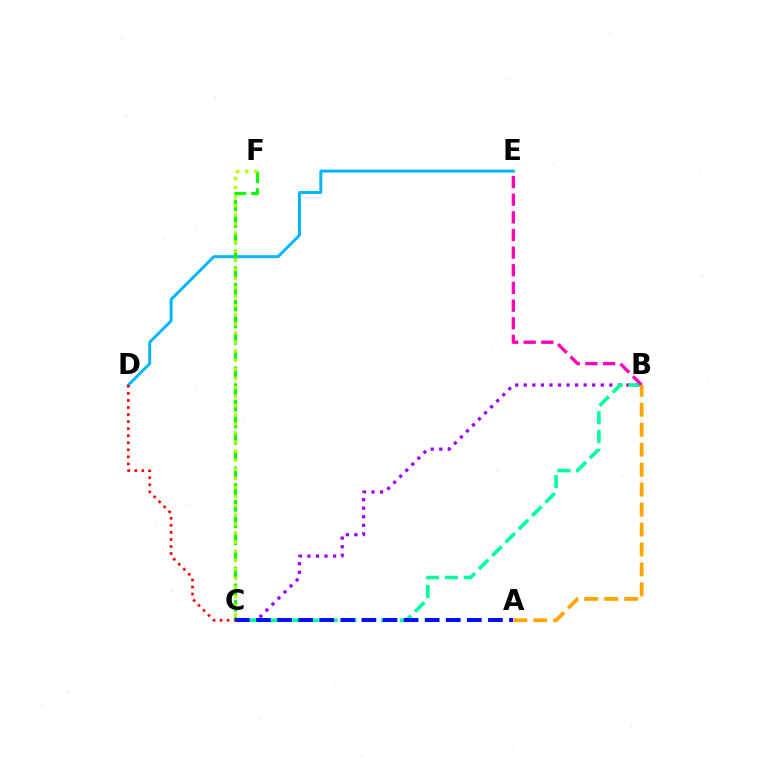{('D', 'E'): [{'color': '#00b5ff', 'line_style': 'solid', 'thickness': 2.11}], ('C', 'F'): [{'color': '#08ff00', 'line_style': 'dashed', 'thickness': 2.27}, {'color': '#b3ff00', 'line_style': 'dotted', 'thickness': 2.47}], ('B', 'C'): [{'color': '#9b00ff', 'line_style': 'dotted', 'thickness': 2.32}, {'color': '#00ff9d', 'line_style': 'dashed', 'thickness': 2.56}], ('A', 'C'): [{'color': '#0010ff', 'line_style': 'dashed', 'thickness': 2.86}], ('B', 'E'): [{'color': '#ff00bd', 'line_style': 'dashed', 'thickness': 2.4}], ('A', 'B'): [{'color': '#ffa500', 'line_style': 'dashed', 'thickness': 2.71}], ('C', 'D'): [{'color': '#ff0000', 'line_style': 'dotted', 'thickness': 1.92}]}